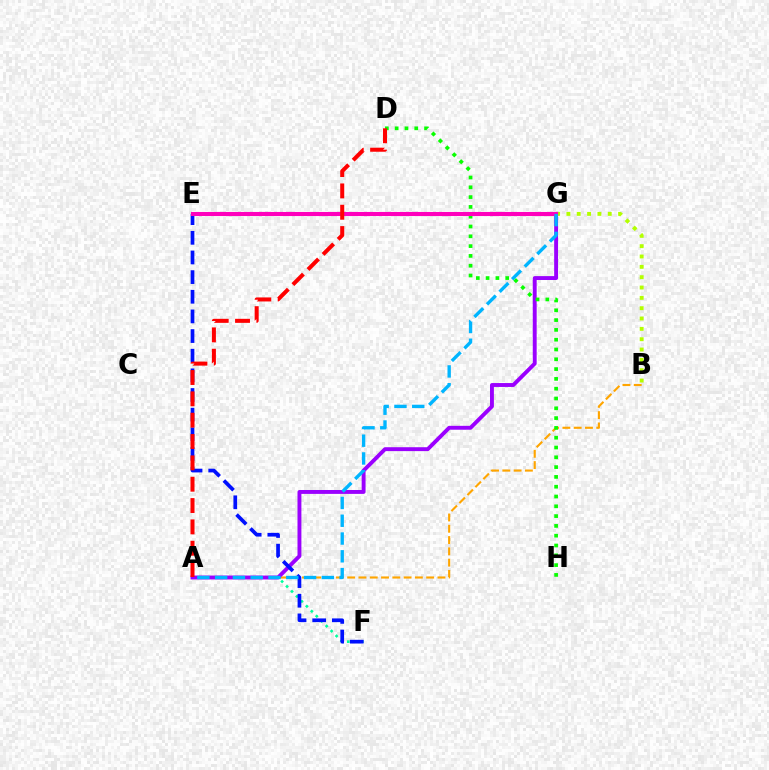{('A', 'F'): [{'color': '#00ff9d', 'line_style': 'dotted', 'thickness': 1.9}], ('A', 'B'): [{'color': '#ffa500', 'line_style': 'dashed', 'thickness': 1.53}], ('B', 'G'): [{'color': '#b3ff00', 'line_style': 'dotted', 'thickness': 2.81}], ('A', 'G'): [{'color': '#9b00ff', 'line_style': 'solid', 'thickness': 2.8}, {'color': '#00b5ff', 'line_style': 'dashed', 'thickness': 2.42}], ('D', 'H'): [{'color': '#08ff00', 'line_style': 'dotted', 'thickness': 2.66}], ('E', 'F'): [{'color': '#0010ff', 'line_style': 'dashed', 'thickness': 2.67}], ('E', 'G'): [{'color': '#ff00bd', 'line_style': 'solid', 'thickness': 2.94}], ('A', 'D'): [{'color': '#ff0000', 'line_style': 'dashed', 'thickness': 2.9}]}